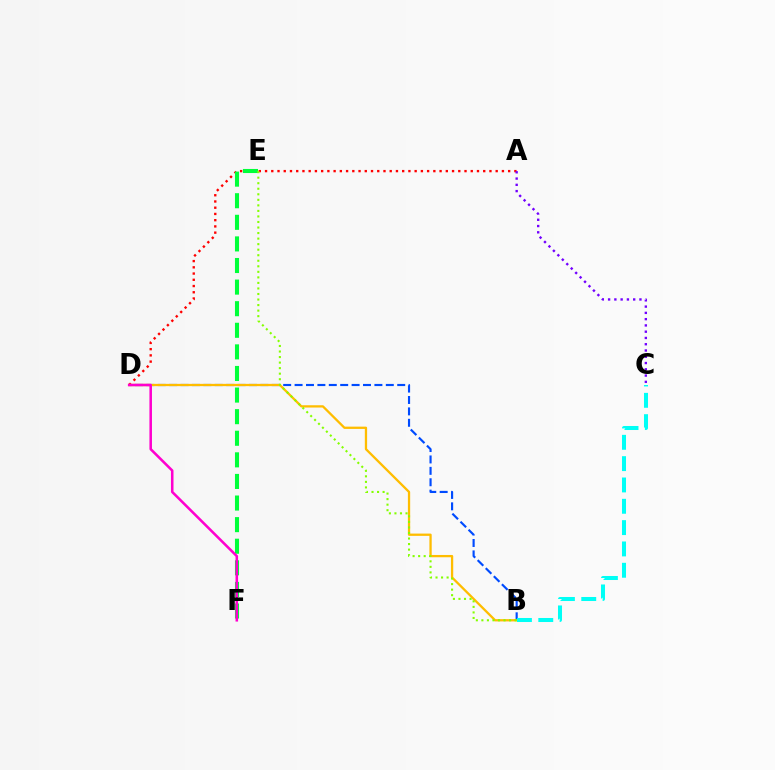{('B', 'D'): [{'color': '#004bff', 'line_style': 'dashed', 'thickness': 1.55}, {'color': '#ffbd00', 'line_style': 'solid', 'thickness': 1.64}], ('A', 'D'): [{'color': '#ff0000', 'line_style': 'dotted', 'thickness': 1.69}], ('E', 'F'): [{'color': '#00ff39', 'line_style': 'dashed', 'thickness': 2.93}], ('A', 'C'): [{'color': '#7200ff', 'line_style': 'dotted', 'thickness': 1.7}], ('D', 'F'): [{'color': '#ff00cf', 'line_style': 'solid', 'thickness': 1.83}], ('B', 'C'): [{'color': '#00fff6', 'line_style': 'dashed', 'thickness': 2.9}], ('B', 'E'): [{'color': '#84ff00', 'line_style': 'dotted', 'thickness': 1.51}]}